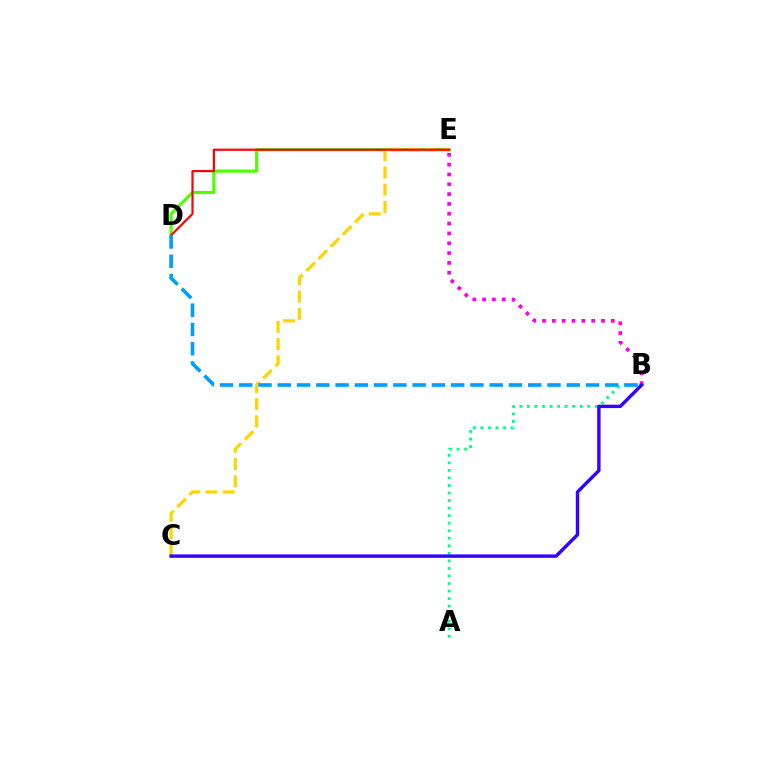{('A', 'B'): [{'color': '#00ff86', 'line_style': 'dotted', 'thickness': 2.05}], ('D', 'E'): [{'color': '#4fff00', 'line_style': 'solid', 'thickness': 2.27}, {'color': '#ff0000', 'line_style': 'solid', 'thickness': 1.58}], ('B', 'E'): [{'color': '#ff00ed', 'line_style': 'dotted', 'thickness': 2.67}], ('C', 'E'): [{'color': '#ffd500', 'line_style': 'dashed', 'thickness': 2.34}], ('B', 'D'): [{'color': '#009eff', 'line_style': 'dashed', 'thickness': 2.62}], ('B', 'C'): [{'color': '#3700ff', 'line_style': 'solid', 'thickness': 2.46}]}